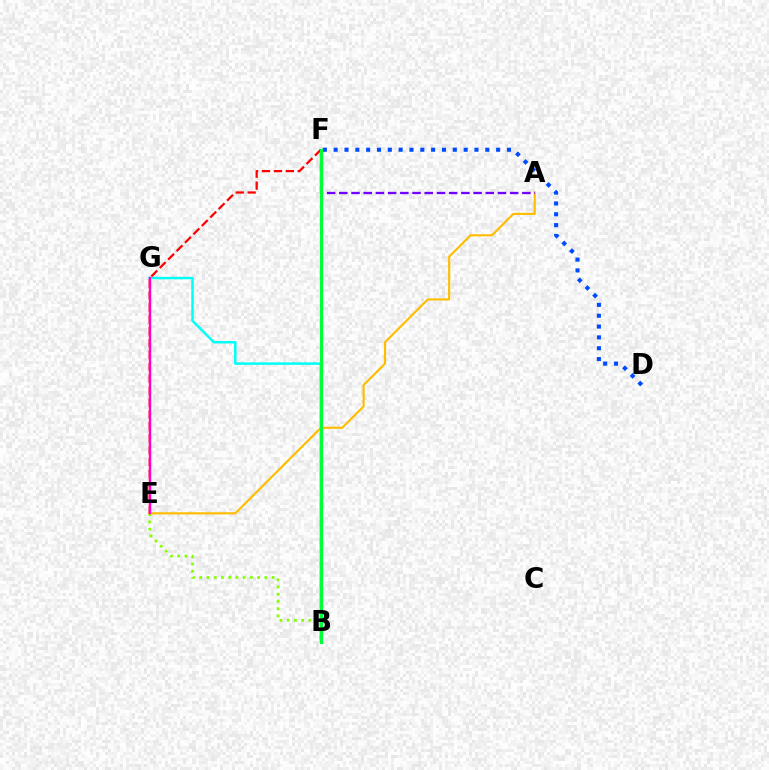{('B', 'G'): [{'color': '#00fff6', 'line_style': 'solid', 'thickness': 1.79}], ('E', 'F'): [{'color': '#ff0000', 'line_style': 'dashed', 'thickness': 1.62}], ('B', 'E'): [{'color': '#84ff00', 'line_style': 'dotted', 'thickness': 1.97}], ('A', 'E'): [{'color': '#ffbd00', 'line_style': 'solid', 'thickness': 1.55}], ('D', 'F'): [{'color': '#004bff', 'line_style': 'dotted', 'thickness': 2.94}], ('A', 'F'): [{'color': '#7200ff', 'line_style': 'dashed', 'thickness': 1.66}], ('E', 'G'): [{'color': '#ff00cf', 'line_style': 'solid', 'thickness': 1.72}], ('B', 'F'): [{'color': '#00ff39', 'line_style': 'solid', 'thickness': 2.3}]}